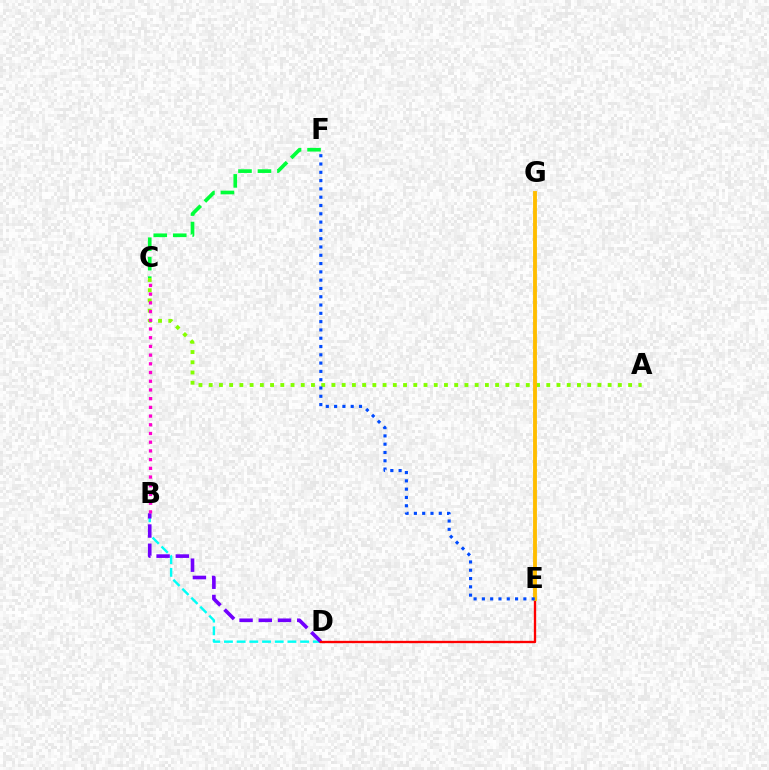{('A', 'C'): [{'color': '#84ff00', 'line_style': 'dotted', 'thickness': 2.78}], ('B', 'D'): [{'color': '#00fff6', 'line_style': 'dashed', 'thickness': 1.72}, {'color': '#7200ff', 'line_style': 'dashed', 'thickness': 2.61}], ('B', 'C'): [{'color': '#ff00cf', 'line_style': 'dotted', 'thickness': 2.37}], ('C', 'F'): [{'color': '#00ff39', 'line_style': 'dashed', 'thickness': 2.65}], ('D', 'E'): [{'color': '#ff0000', 'line_style': 'solid', 'thickness': 1.68}], ('E', 'G'): [{'color': '#ffbd00', 'line_style': 'solid', 'thickness': 2.78}], ('E', 'F'): [{'color': '#004bff', 'line_style': 'dotted', 'thickness': 2.25}]}